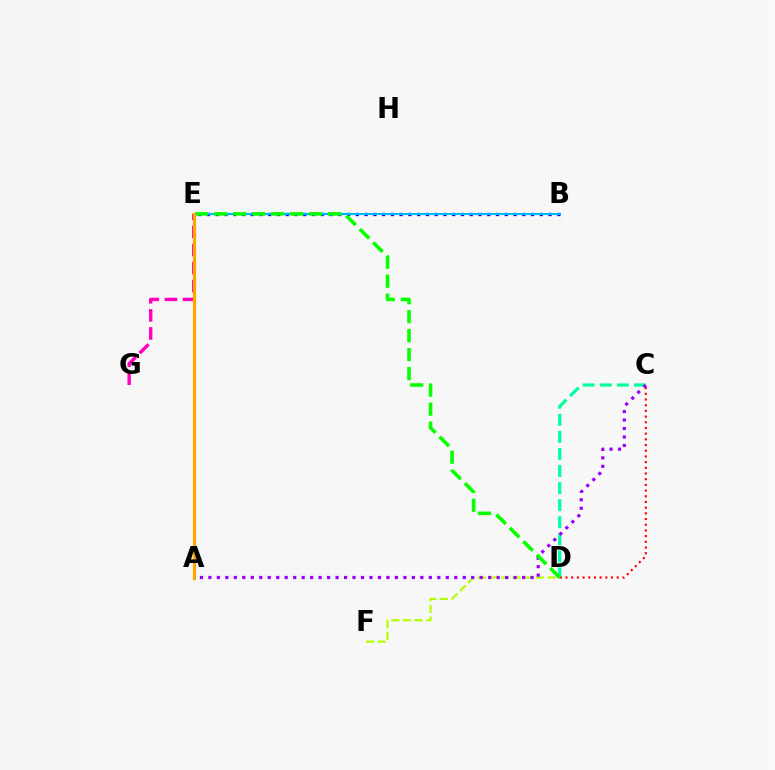{('C', 'D'): [{'color': '#00ff9d', 'line_style': 'dashed', 'thickness': 2.32}, {'color': '#ff0000', 'line_style': 'dotted', 'thickness': 1.55}], ('B', 'E'): [{'color': '#0010ff', 'line_style': 'dotted', 'thickness': 2.38}, {'color': '#00b5ff', 'line_style': 'solid', 'thickness': 1.5}], ('E', 'G'): [{'color': '#ff00bd', 'line_style': 'dashed', 'thickness': 2.45}], ('D', 'F'): [{'color': '#b3ff00', 'line_style': 'dashed', 'thickness': 1.58}], ('A', 'C'): [{'color': '#9b00ff', 'line_style': 'dotted', 'thickness': 2.3}], ('D', 'E'): [{'color': '#08ff00', 'line_style': 'dashed', 'thickness': 2.58}], ('A', 'E'): [{'color': '#ffa500', 'line_style': 'solid', 'thickness': 2.26}]}